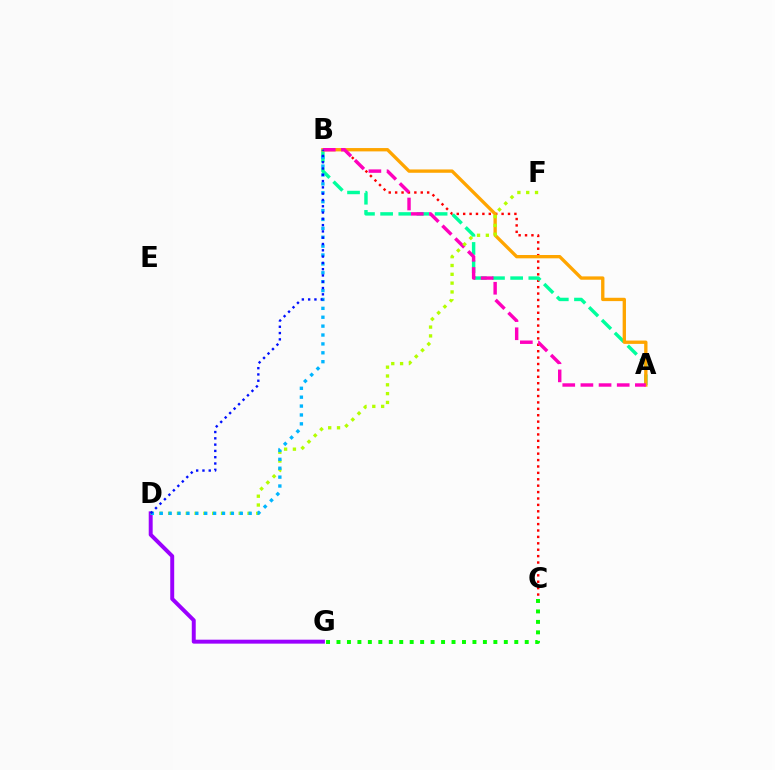{('B', 'C'): [{'color': '#ff0000', 'line_style': 'dotted', 'thickness': 1.74}], ('A', 'B'): [{'color': '#00ff9d', 'line_style': 'dashed', 'thickness': 2.47}, {'color': '#ffa500', 'line_style': 'solid', 'thickness': 2.4}, {'color': '#ff00bd', 'line_style': 'dashed', 'thickness': 2.47}], ('C', 'G'): [{'color': '#08ff00', 'line_style': 'dotted', 'thickness': 2.84}], ('D', 'G'): [{'color': '#9b00ff', 'line_style': 'solid', 'thickness': 2.84}], ('D', 'F'): [{'color': '#b3ff00', 'line_style': 'dotted', 'thickness': 2.4}], ('B', 'D'): [{'color': '#00b5ff', 'line_style': 'dotted', 'thickness': 2.42}, {'color': '#0010ff', 'line_style': 'dotted', 'thickness': 1.71}]}